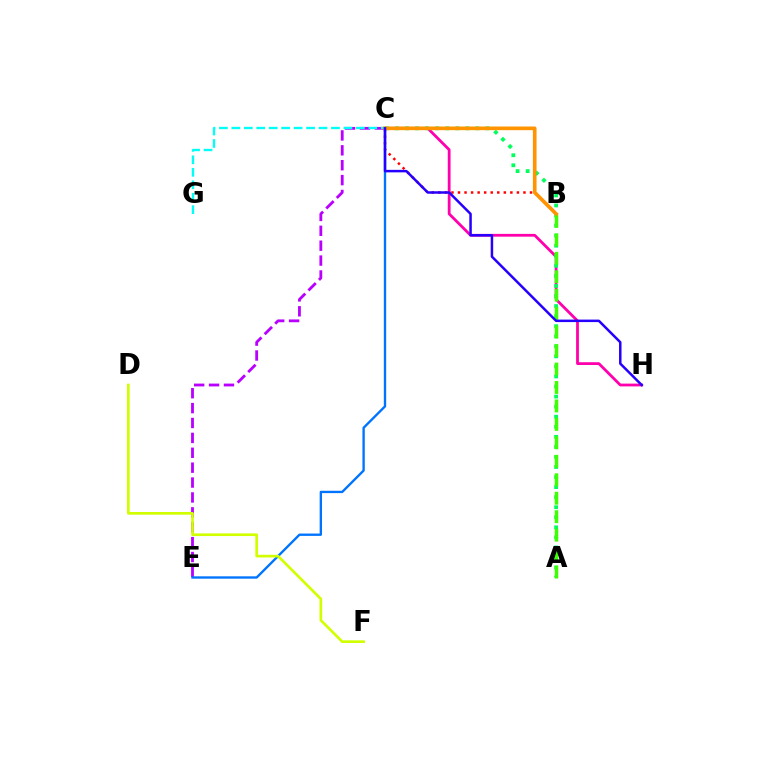{('B', 'C'): [{'color': '#ff0000', 'line_style': 'dotted', 'thickness': 1.78}, {'color': '#ff9400', 'line_style': 'solid', 'thickness': 2.64}], ('C', 'E'): [{'color': '#b900ff', 'line_style': 'dashed', 'thickness': 2.02}, {'color': '#0074ff', 'line_style': 'solid', 'thickness': 1.7}], ('C', 'H'): [{'color': '#ff00ac', 'line_style': 'solid', 'thickness': 2.01}, {'color': '#2500ff', 'line_style': 'solid', 'thickness': 1.8}], ('A', 'C'): [{'color': '#00ff5c', 'line_style': 'dotted', 'thickness': 2.73}], ('C', 'G'): [{'color': '#00fff6', 'line_style': 'dashed', 'thickness': 1.69}], ('D', 'F'): [{'color': '#d1ff00', 'line_style': 'solid', 'thickness': 1.92}], ('A', 'B'): [{'color': '#3dff00', 'line_style': 'dashed', 'thickness': 2.51}]}